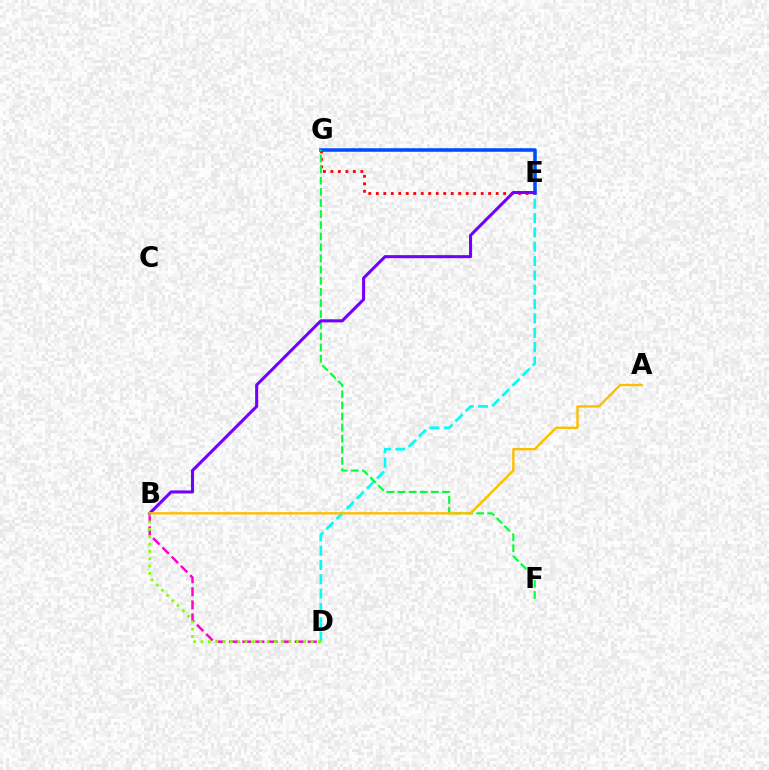{('E', 'G'): [{'color': '#ff0000', 'line_style': 'dotted', 'thickness': 2.04}, {'color': '#004bff', 'line_style': 'solid', 'thickness': 2.55}], ('D', 'E'): [{'color': '#00fff6', 'line_style': 'dashed', 'thickness': 1.95}], ('B', 'D'): [{'color': '#ff00cf', 'line_style': 'dashed', 'thickness': 1.78}, {'color': '#84ff00', 'line_style': 'dotted', 'thickness': 1.99}], ('F', 'G'): [{'color': '#00ff39', 'line_style': 'dashed', 'thickness': 1.51}], ('B', 'E'): [{'color': '#7200ff', 'line_style': 'solid', 'thickness': 2.2}], ('A', 'B'): [{'color': '#ffbd00', 'line_style': 'solid', 'thickness': 1.7}]}